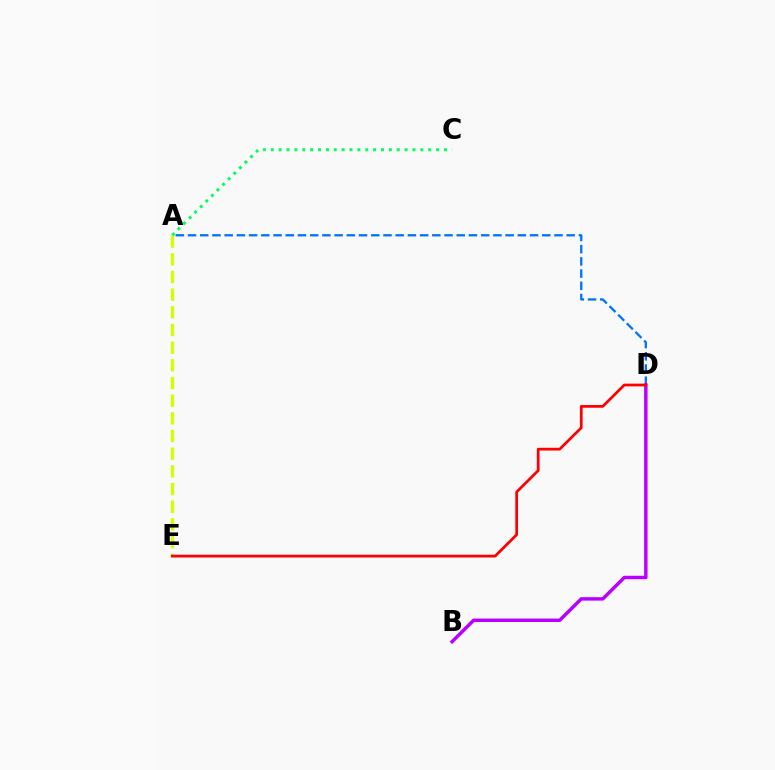{('A', 'E'): [{'color': '#d1ff00', 'line_style': 'dashed', 'thickness': 2.4}], ('A', 'D'): [{'color': '#0074ff', 'line_style': 'dashed', 'thickness': 1.66}], ('B', 'D'): [{'color': '#b900ff', 'line_style': 'solid', 'thickness': 2.49}], ('D', 'E'): [{'color': '#ff0000', 'line_style': 'solid', 'thickness': 1.97}], ('A', 'C'): [{'color': '#00ff5c', 'line_style': 'dotted', 'thickness': 2.14}]}